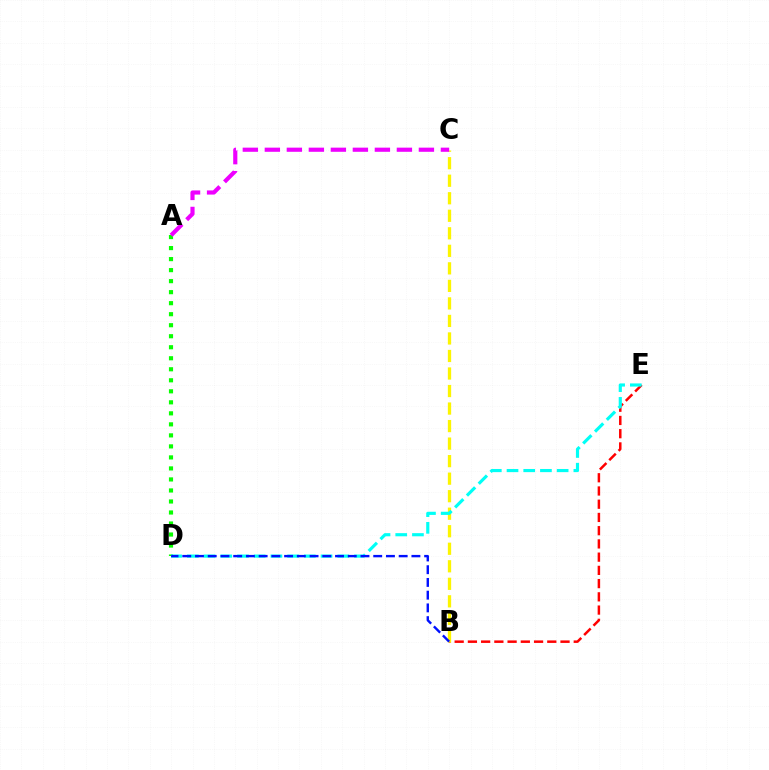{('B', 'E'): [{'color': '#ff0000', 'line_style': 'dashed', 'thickness': 1.8}], ('B', 'C'): [{'color': '#fcf500', 'line_style': 'dashed', 'thickness': 2.38}], ('A', 'D'): [{'color': '#08ff00', 'line_style': 'dotted', 'thickness': 2.99}], ('A', 'C'): [{'color': '#ee00ff', 'line_style': 'dashed', 'thickness': 2.99}], ('D', 'E'): [{'color': '#00fff6', 'line_style': 'dashed', 'thickness': 2.27}], ('B', 'D'): [{'color': '#0010ff', 'line_style': 'dashed', 'thickness': 1.73}]}